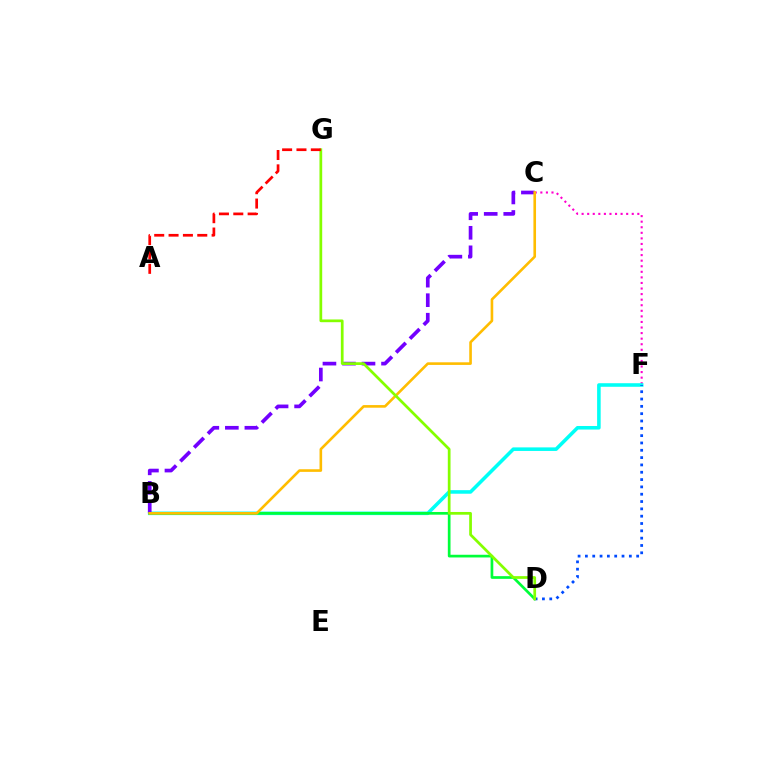{('C', 'F'): [{'color': '#ff00cf', 'line_style': 'dotted', 'thickness': 1.51}], ('B', 'F'): [{'color': '#00fff6', 'line_style': 'solid', 'thickness': 2.56}], ('B', 'C'): [{'color': '#7200ff', 'line_style': 'dashed', 'thickness': 2.65}, {'color': '#ffbd00', 'line_style': 'solid', 'thickness': 1.89}], ('B', 'D'): [{'color': '#00ff39', 'line_style': 'solid', 'thickness': 1.94}], ('D', 'F'): [{'color': '#004bff', 'line_style': 'dotted', 'thickness': 1.99}], ('D', 'G'): [{'color': '#84ff00', 'line_style': 'solid', 'thickness': 1.97}], ('A', 'G'): [{'color': '#ff0000', 'line_style': 'dashed', 'thickness': 1.95}]}